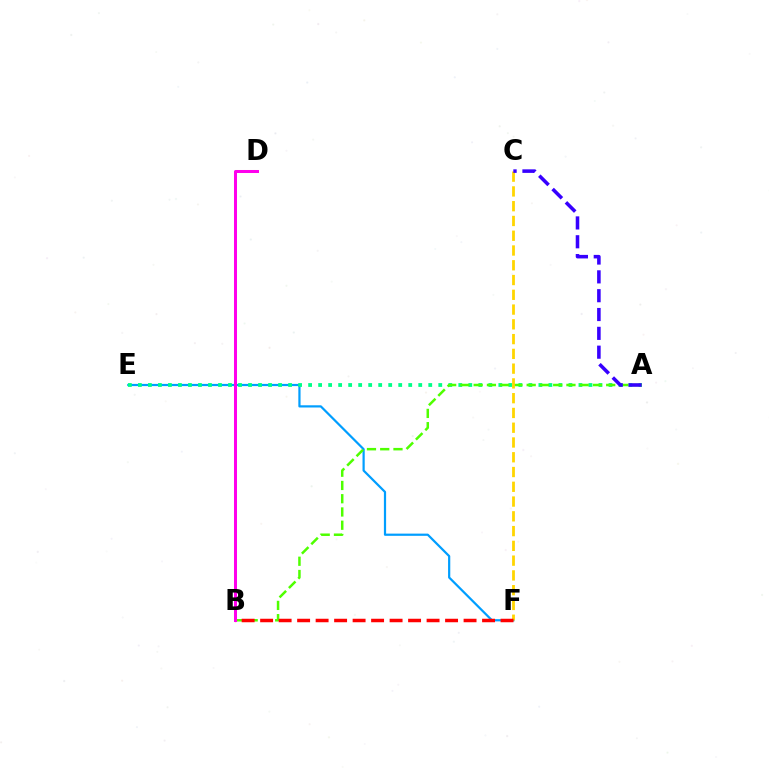{('E', 'F'): [{'color': '#009eff', 'line_style': 'solid', 'thickness': 1.59}], ('A', 'E'): [{'color': '#00ff86', 'line_style': 'dotted', 'thickness': 2.72}], ('A', 'B'): [{'color': '#4fff00', 'line_style': 'dashed', 'thickness': 1.8}], ('C', 'F'): [{'color': '#ffd500', 'line_style': 'dashed', 'thickness': 2.01}], ('B', 'F'): [{'color': '#ff0000', 'line_style': 'dashed', 'thickness': 2.51}], ('B', 'D'): [{'color': '#ff00ed', 'line_style': 'solid', 'thickness': 2.17}], ('A', 'C'): [{'color': '#3700ff', 'line_style': 'dashed', 'thickness': 2.56}]}